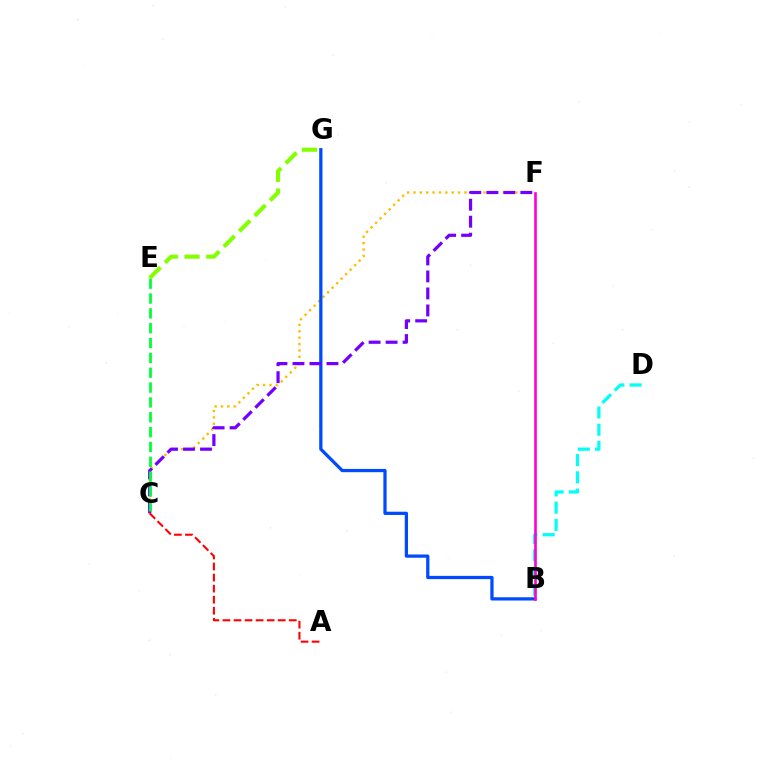{('C', 'F'): [{'color': '#ffbd00', 'line_style': 'dotted', 'thickness': 1.73}, {'color': '#7200ff', 'line_style': 'dashed', 'thickness': 2.31}], ('B', 'D'): [{'color': '#00fff6', 'line_style': 'dashed', 'thickness': 2.34}], ('B', 'G'): [{'color': '#004bff', 'line_style': 'solid', 'thickness': 2.34}], ('A', 'C'): [{'color': '#ff0000', 'line_style': 'dashed', 'thickness': 1.5}], ('C', 'E'): [{'color': '#00ff39', 'line_style': 'dashed', 'thickness': 2.02}], ('E', 'G'): [{'color': '#84ff00', 'line_style': 'dashed', 'thickness': 2.96}], ('B', 'F'): [{'color': '#ff00cf', 'line_style': 'solid', 'thickness': 1.89}]}